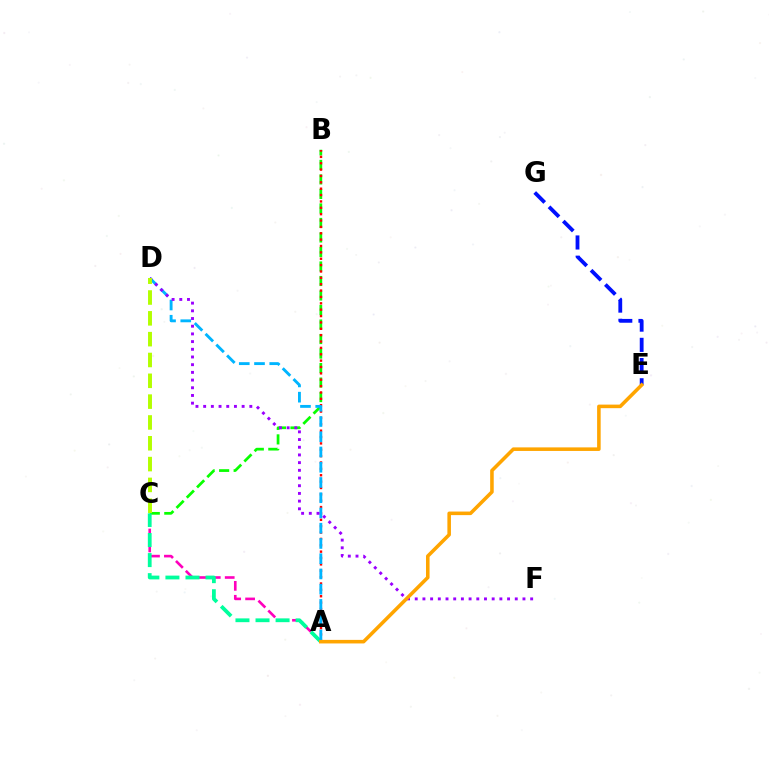{('B', 'C'): [{'color': '#08ff00', 'line_style': 'dashed', 'thickness': 1.97}], ('A', 'B'): [{'color': '#ff0000', 'line_style': 'dotted', 'thickness': 1.73}], ('A', 'C'): [{'color': '#ff00bd', 'line_style': 'dashed', 'thickness': 1.89}, {'color': '#00ff9d', 'line_style': 'dashed', 'thickness': 2.72}], ('E', 'G'): [{'color': '#0010ff', 'line_style': 'dashed', 'thickness': 2.75}], ('A', 'D'): [{'color': '#00b5ff', 'line_style': 'dashed', 'thickness': 2.07}], ('D', 'F'): [{'color': '#9b00ff', 'line_style': 'dotted', 'thickness': 2.09}], ('C', 'D'): [{'color': '#b3ff00', 'line_style': 'dashed', 'thickness': 2.83}], ('A', 'E'): [{'color': '#ffa500', 'line_style': 'solid', 'thickness': 2.56}]}